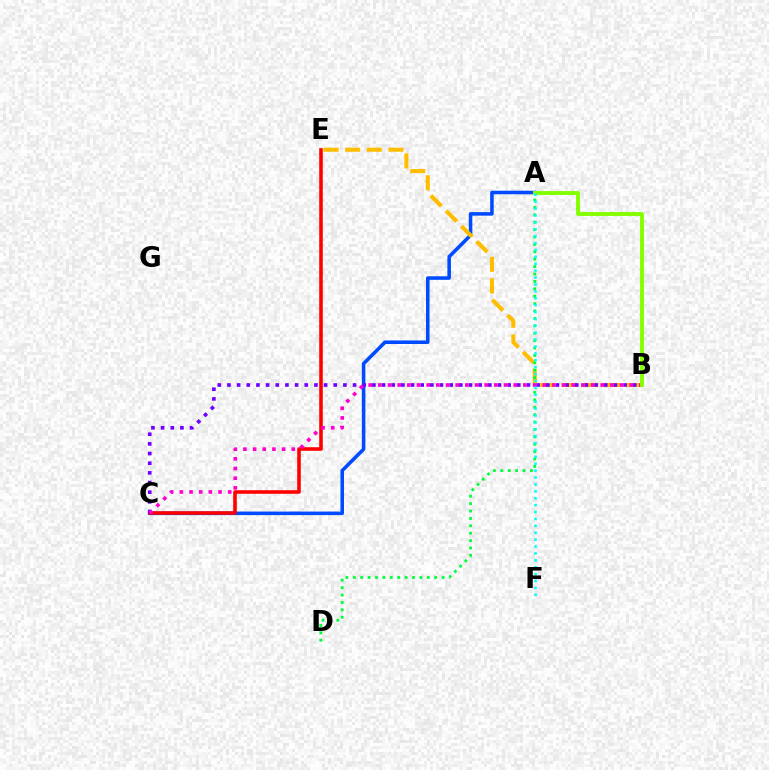{('A', 'C'): [{'color': '#004bff', 'line_style': 'solid', 'thickness': 2.55}], ('B', 'E'): [{'color': '#ffbd00', 'line_style': 'dashed', 'thickness': 2.94}], ('A', 'D'): [{'color': '#00ff39', 'line_style': 'dotted', 'thickness': 2.01}], ('C', 'E'): [{'color': '#ff0000', 'line_style': 'solid', 'thickness': 2.57}], ('B', 'C'): [{'color': '#7200ff', 'line_style': 'dotted', 'thickness': 2.62}, {'color': '#ff00cf', 'line_style': 'dotted', 'thickness': 2.63}], ('A', 'B'): [{'color': '#84ff00', 'line_style': 'solid', 'thickness': 2.8}], ('A', 'F'): [{'color': '#00fff6', 'line_style': 'dotted', 'thickness': 1.87}]}